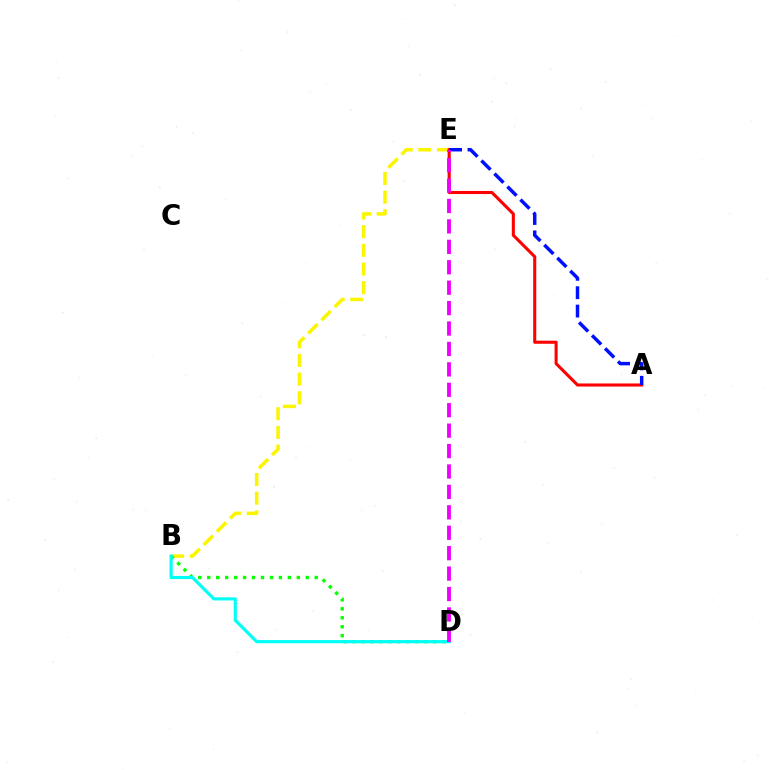{('B', 'E'): [{'color': '#fcf500', 'line_style': 'dashed', 'thickness': 2.53}], ('B', 'D'): [{'color': '#08ff00', 'line_style': 'dotted', 'thickness': 2.43}, {'color': '#00fff6', 'line_style': 'solid', 'thickness': 2.27}], ('A', 'E'): [{'color': '#ff0000', 'line_style': 'solid', 'thickness': 2.22}, {'color': '#0010ff', 'line_style': 'dashed', 'thickness': 2.5}], ('D', 'E'): [{'color': '#ee00ff', 'line_style': 'dashed', 'thickness': 2.77}]}